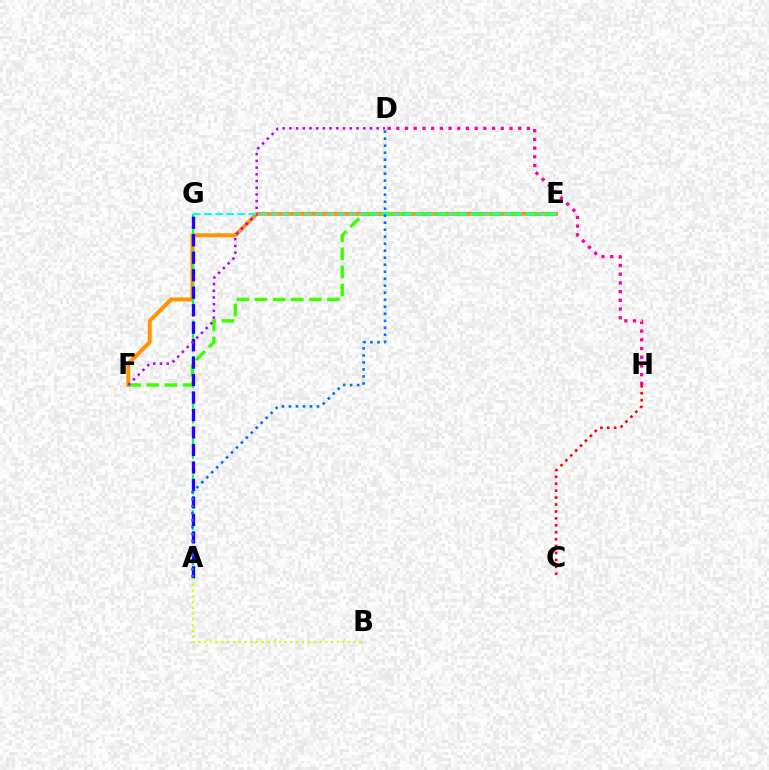{('E', 'F'): [{'color': '#ff9400', 'line_style': 'solid', 'thickness': 2.85}, {'color': '#3dff00', 'line_style': 'dashed', 'thickness': 2.46}], ('D', 'H'): [{'color': '#ff00ac', 'line_style': 'dotted', 'thickness': 2.36}], ('A', 'G'): [{'color': '#00ff5c', 'line_style': 'dashed', 'thickness': 1.61}, {'color': '#2500ff', 'line_style': 'dashed', 'thickness': 2.37}], ('C', 'H'): [{'color': '#ff0000', 'line_style': 'dotted', 'thickness': 1.88}], ('D', 'F'): [{'color': '#b900ff', 'line_style': 'dotted', 'thickness': 1.82}], ('A', 'B'): [{'color': '#d1ff00', 'line_style': 'dotted', 'thickness': 1.57}], ('E', 'G'): [{'color': '#00fff6', 'line_style': 'dashed', 'thickness': 1.51}], ('A', 'D'): [{'color': '#0074ff', 'line_style': 'dotted', 'thickness': 1.9}]}